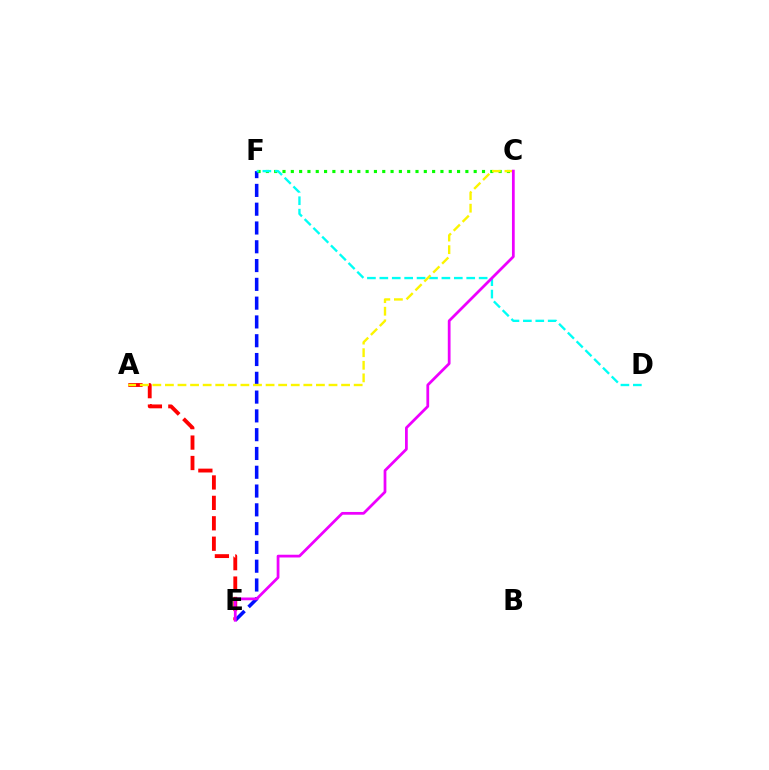{('A', 'E'): [{'color': '#ff0000', 'line_style': 'dashed', 'thickness': 2.77}], ('E', 'F'): [{'color': '#0010ff', 'line_style': 'dashed', 'thickness': 2.55}], ('C', 'F'): [{'color': '#08ff00', 'line_style': 'dotted', 'thickness': 2.26}], ('D', 'F'): [{'color': '#00fff6', 'line_style': 'dashed', 'thickness': 1.69}], ('A', 'C'): [{'color': '#fcf500', 'line_style': 'dashed', 'thickness': 1.71}], ('C', 'E'): [{'color': '#ee00ff', 'line_style': 'solid', 'thickness': 1.98}]}